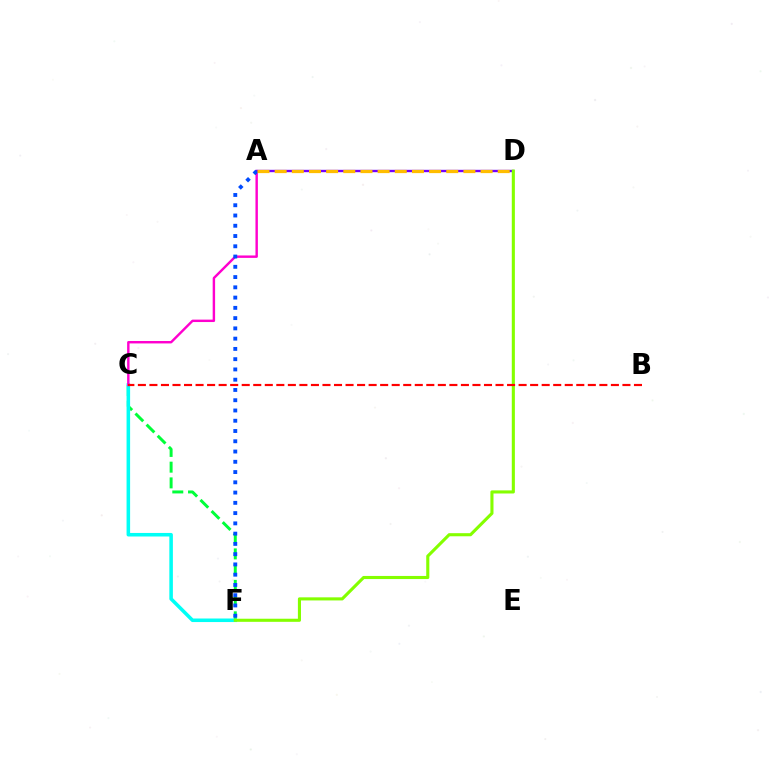{('C', 'F'): [{'color': '#00ff39', 'line_style': 'dashed', 'thickness': 2.14}, {'color': '#00fff6', 'line_style': 'solid', 'thickness': 2.56}], ('A', 'C'): [{'color': '#ff00cf', 'line_style': 'solid', 'thickness': 1.74}], ('A', 'D'): [{'color': '#7200ff', 'line_style': 'solid', 'thickness': 1.71}, {'color': '#ffbd00', 'line_style': 'dashed', 'thickness': 2.33}], ('A', 'F'): [{'color': '#004bff', 'line_style': 'dotted', 'thickness': 2.79}], ('D', 'F'): [{'color': '#84ff00', 'line_style': 'solid', 'thickness': 2.23}], ('B', 'C'): [{'color': '#ff0000', 'line_style': 'dashed', 'thickness': 1.57}]}